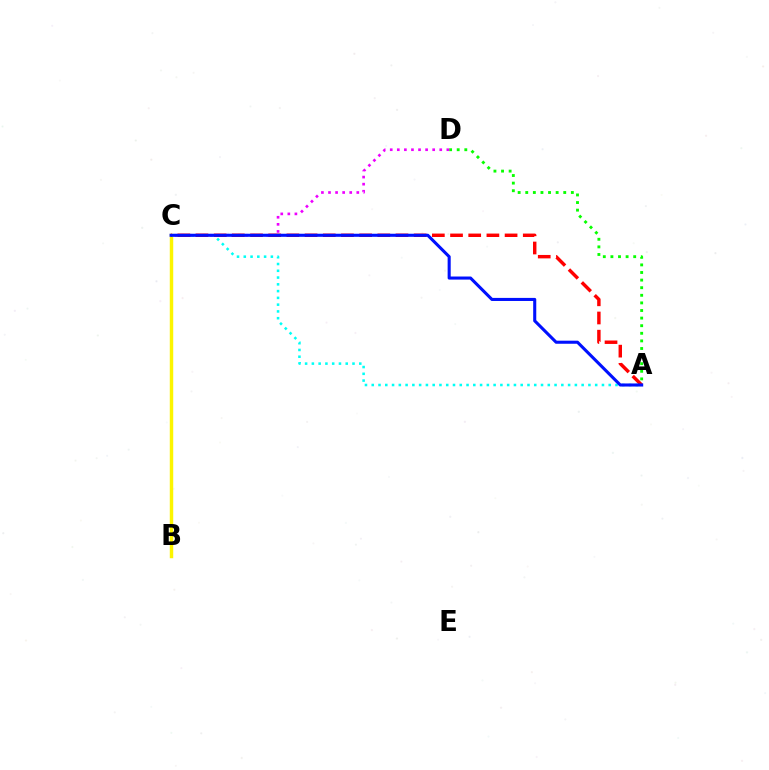{('A', 'D'): [{'color': '#08ff00', 'line_style': 'dotted', 'thickness': 2.06}], ('C', 'D'): [{'color': '#ee00ff', 'line_style': 'dotted', 'thickness': 1.92}], ('B', 'C'): [{'color': '#fcf500', 'line_style': 'solid', 'thickness': 2.48}], ('A', 'C'): [{'color': '#00fff6', 'line_style': 'dotted', 'thickness': 1.84}, {'color': '#ff0000', 'line_style': 'dashed', 'thickness': 2.47}, {'color': '#0010ff', 'line_style': 'solid', 'thickness': 2.21}]}